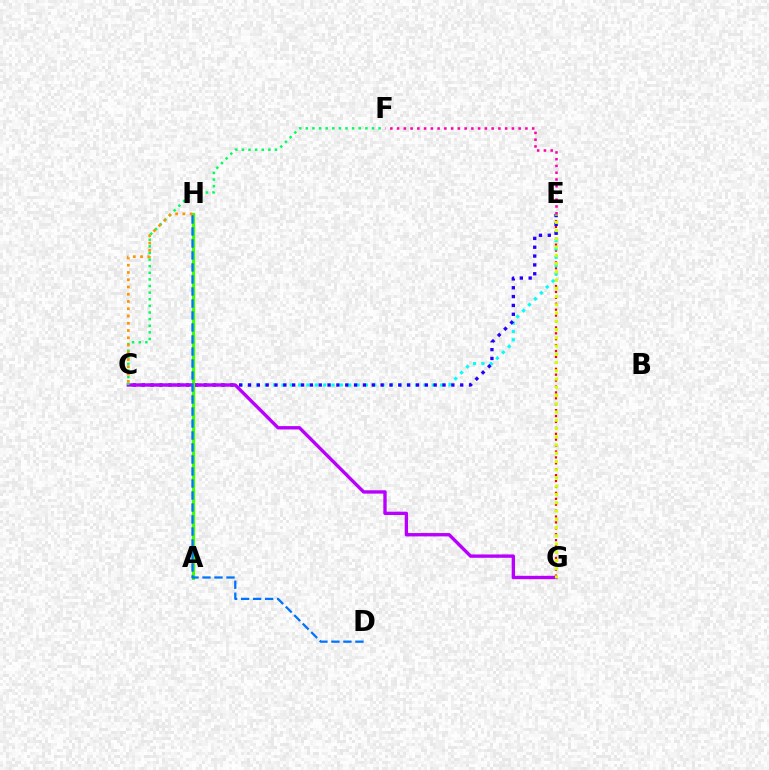{('E', 'G'): [{'color': '#ff0000', 'line_style': 'dotted', 'thickness': 1.61}, {'color': '#d1ff00', 'line_style': 'dotted', 'thickness': 2.24}], ('C', 'E'): [{'color': '#00fff6', 'line_style': 'dotted', 'thickness': 2.27}, {'color': '#2500ff', 'line_style': 'dotted', 'thickness': 2.4}], ('E', 'F'): [{'color': '#ff00ac', 'line_style': 'dotted', 'thickness': 1.84}], ('C', 'G'): [{'color': '#b900ff', 'line_style': 'solid', 'thickness': 2.42}], ('C', 'F'): [{'color': '#00ff5c', 'line_style': 'dotted', 'thickness': 1.8}], ('A', 'H'): [{'color': '#3dff00', 'line_style': 'solid', 'thickness': 2.28}], ('C', 'H'): [{'color': '#ff9400', 'line_style': 'dotted', 'thickness': 1.97}], ('D', 'H'): [{'color': '#0074ff', 'line_style': 'dashed', 'thickness': 1.63}]}